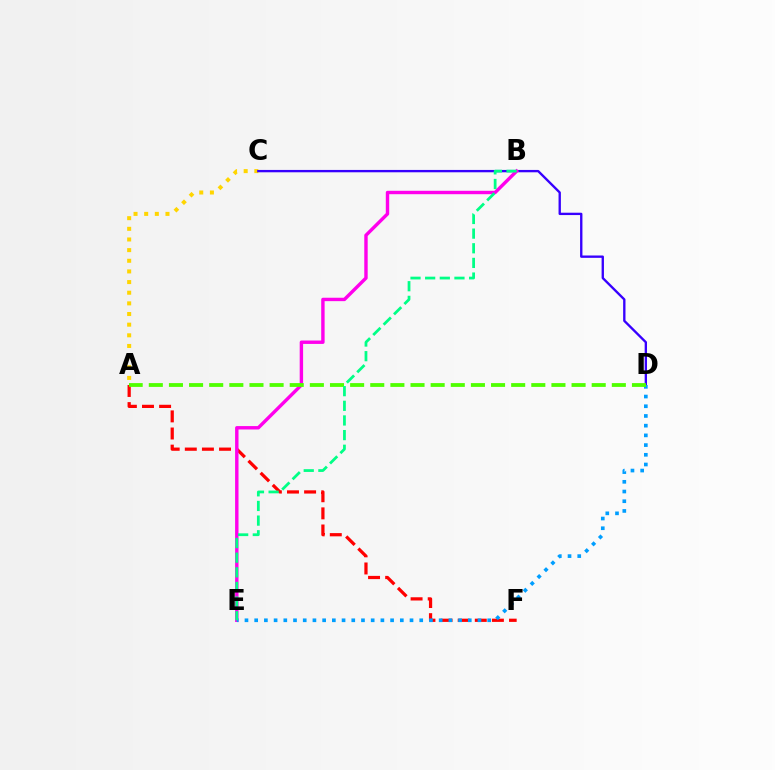{('A', 'C'): [{'color': '#ffd500', 'line_style': 'dotted', 'thickness': 2.89}], ('C', 'D'): [{'color': '#3700ff', 'line_style': 'solid', 'thickness': 1.69}], ('A', 'F'): [{'color': '#ff0000', 'line_style': 'dashed', 'thickness': 2.33}], ('B', 'E'): [{'color': '#ff00ed', 'line_style': 'solid', 'thickness': 2.45}, {'color': '#00ff86', 'line_style': 'dashed', 'thickness': 1.99}], ('D', 'E'): [{'color': '#009eff', 'line_style': 'dotted', 'thickness': 2.64}], ('A', 'D'): [{'color': '#4fff00', 'line_style': 'dashed', 'thickness': 2.73}]}